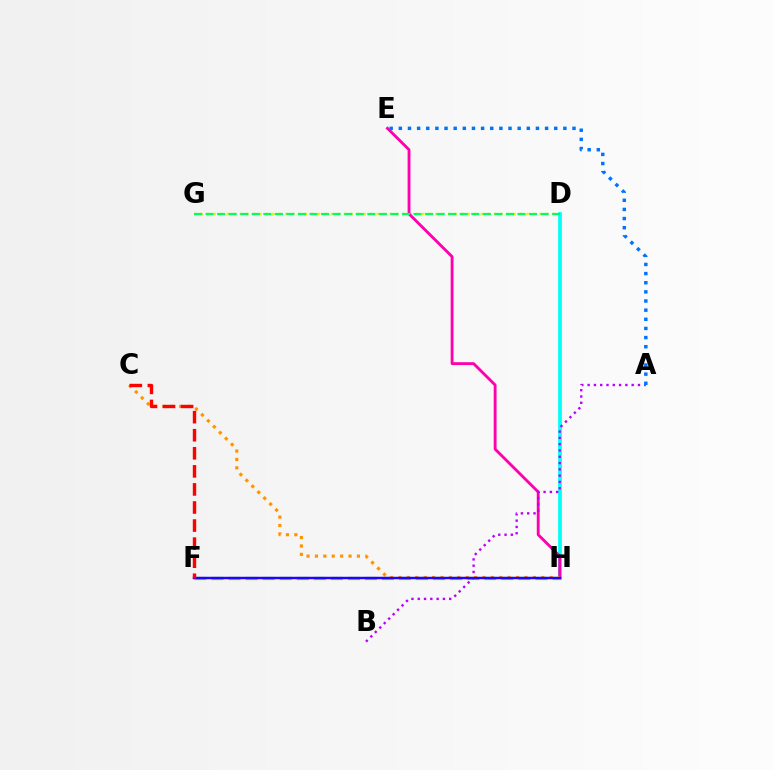{('F', 'H'): [{'color': '#3dff00', 'line_style': 'dashed', 'thickness': 2.32}, {'color': '#2500ff', 'line_style': 'solid', 'thickness': 1.77}], ('D', 'G'): [{'color': '#d1ff00', 'line_style': 'dotted', 'thickness': 1.77}, {'color': '#00ff5c', 'line_style': 'dashed', 'thickness': 1.57}], ('D', 'H'): [{'color': '#00fff6', 'line_style': 'solid', 'thickness': 2.68}], ('E', 'H'): [{'color': '#ff00ac', 'line_style': 'solid', 'thickness': 2.05}], ('A', 'B'): [{'color': '#b900ff', 'line_style': 'dotted', 'thickness': 1.71}], ('C', 'H'): [{'color': '#ff9400', 'line_style': 'dotted', 'thickness': 2.28}], ('A', 'E'): [{'color': '#0074ff', 'line_style': 'dotted', 'thickness': 2.48}], ('C', 'F'): [{'color': '#ff0000', 'line_style': 'dashed', 'thickness': 2.45}]}